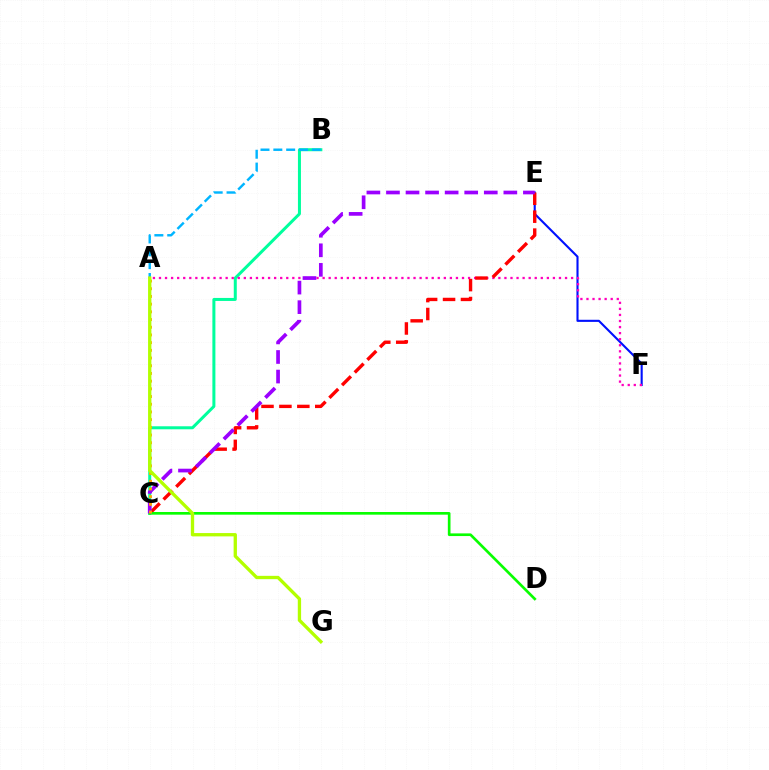{('B', 'C'): [{'color': '#00ff9d', 'line_style': 'solid', 'thickness': 2.17}], ('E', 'F'): [{'color': '#0010ff', 'line_style': 'solid', 'thickness': 1.51}], ('A', 'F'): [{'color': '#ff00bd', 'line_style': 'dotted', 'thickness': 1.65}], ('C', 'E'): [{'color': '#ff0000', 'line_style': 'dashed', 'thickness': 2.43}, {'color': '#9b00ff', 'line_style': 'dashed', 'thickness': 2.66}], ('C', 'D'): [{'color': '#08ff00', 'line_style': 'solid', 'thickness': 1.92}], ('A', 'B'): [{'color': '#00b5ff', 'line_style': 'dashed', 'thickness': 1.74}], ('A', 'C'): [{'color': '#ffa500', 'line_style': 'dotted', 'thickness': 2.09}], ('A', 'G'): [{'color': '#b3ff00', 'line_style': 'solid', 'thickness': 2.39}]}